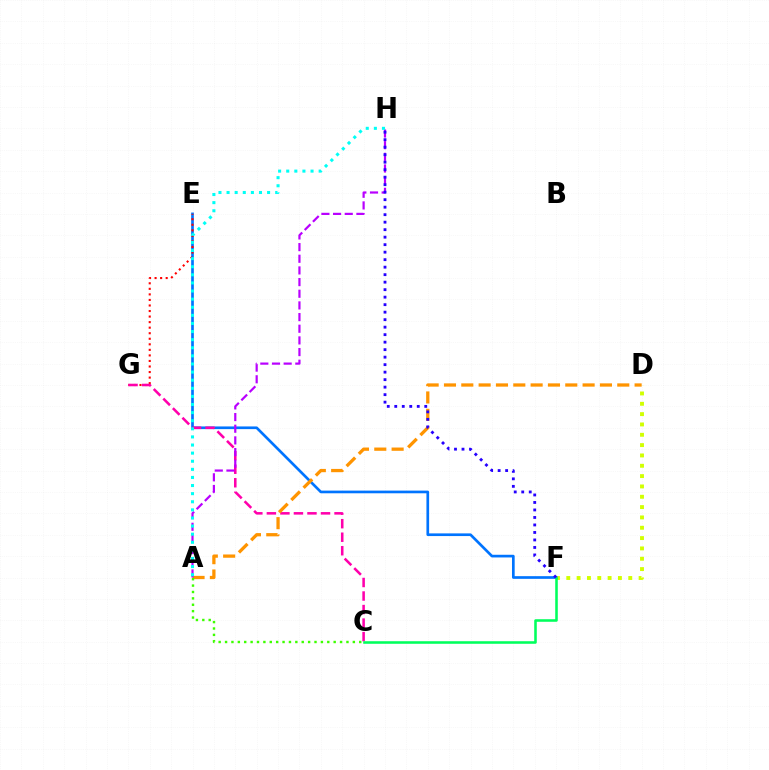{('D', 'F'): [{'color': '#d1ff00', 'line_style': 'dotted', 'thickness': 2.81}], ('E', 'F'): [{'color': '#0074ff', 'line_style': 'solid', 'thickness': 1.93}], ('E', 'G'): [{'color': '#ff0000', 'line_style': 'dotted', 'thickness': 1.51}], ('C', 'G'): [{'color': '#ff00ac', 'line_style': 'dashed', 'thickness': 1.84}], ('A', 'D'): [{'color': '#ff9400', 'line_style': 'dashed', 'thickness': 2.35}], ('A', 'H'): [{'color': '#b900ff', 'line_style': 'dashed', 'thickness': 1.58}, {'color': '#00fff6', 'line_style': 'dotted', 'thickness': 2.2}], ('C', 'F'): [{'color': '#00ff5c', 'line_style': 'solid', 'thickness': 1.85}], ('F', 'H'): [{'color': '#2500ff', 'line_style': 'dotted', 'thickness': 2.04}], ('A', 'C'): [{'color': '#3dff00', 'line_style': 'dotted', 'thickness': 1.74}]}